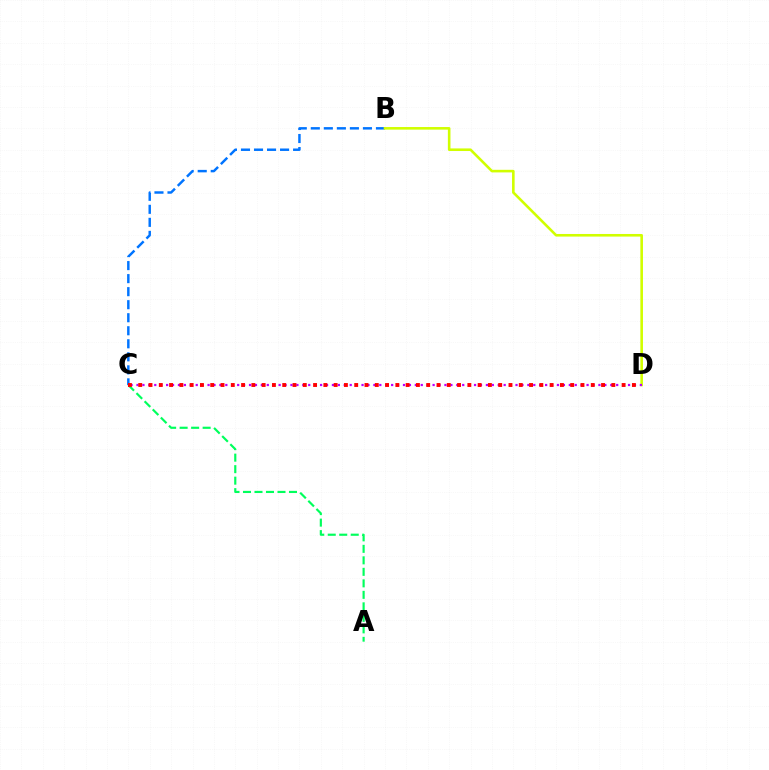{('B', 'C'): [{'color': '#0074ff', 'line_style': 'dashed', 'thickness': 1.77}], ('B', 'D'): [{'color': '#d1ff00', 'line_style': 'solid', 'thickness': 1.87}], ('A', 'C'): [{'color': '#00ff5c', 'line_style': 'dashed', 'thickness': 1.56}], ('C', 'D'): [{'color': '#b900ff', 'line_style': 'dotted', 'thickness': 1.61}, {'color': '#ff0000', 'line_style': 'dotted', 'thickness': 2.79}]}